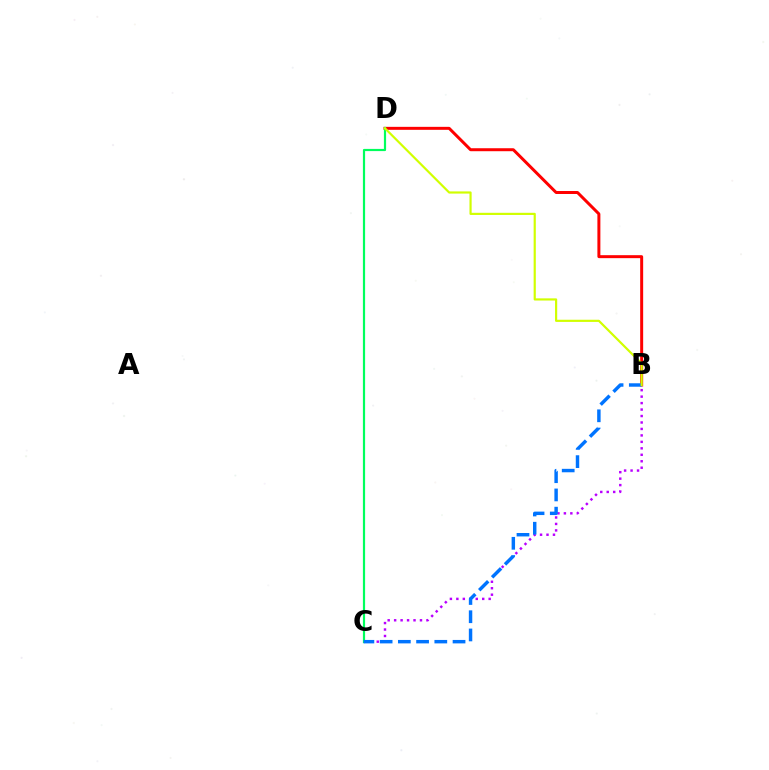{('B', 'C'): [{'color': '#b900ff', 'line_style': 'dotted', 'thickness': 1.76}, {'color': '#0074ff', 'line_style': 'dashed', 'thickness': 2.48}], ('B', 'D'): [{'color': '#ff0000', 'line_style': 'solid', 'thickness': 2.15}, {'color': '#d1ff00', 'line_style': 'solid', 'thickness': 1.57}], ('C', 'D'): [{'color': '#00ff5c', 'line_style': 'solid', 'thickness': 1.58}]}